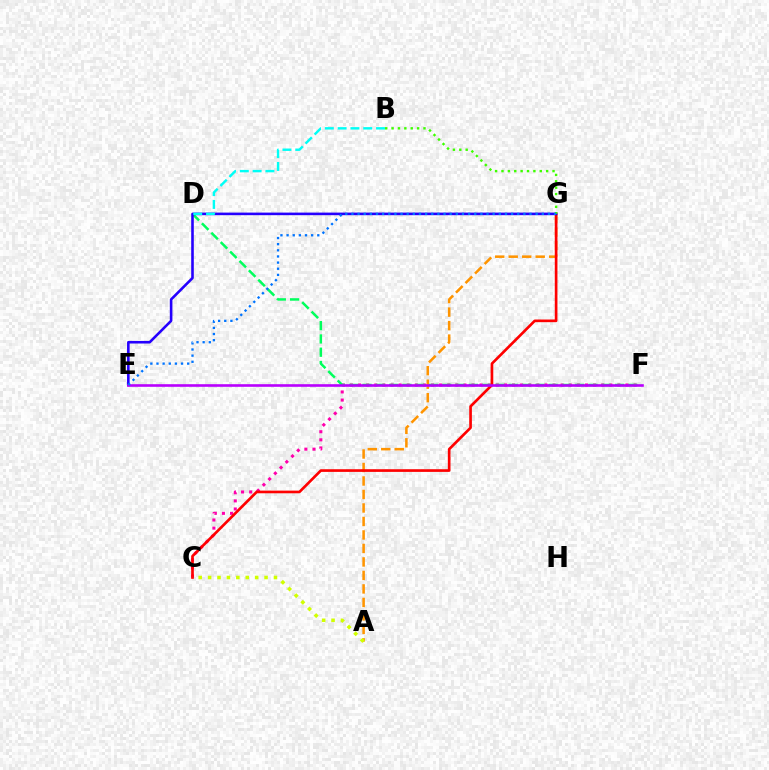{('C', 'F'): [{'color': '#ff00ac', 'line_style': 'dotted', 'thickness': 2.2}], ('D', 'F'): [{'color': '#00ff5c', 'line_style': 'dashed', 'thickness': 1.81}], ('A', 'G'): [{'color': '#ff9400', 'line_style': 'dashed', 'thickness': 1.83}], ('C', 'G'): [{'color': '#ff0000', 'line_style': 'solid', 'thickness': 1.92}], ('E', 'G'): [{'color': '#2500ff', 'line_style': 'solid', 'thickness': 1.87}, {'color': '#0074ff', 'line_style': 'dotted', 'thickness': 1.67}], ('B', 'G'): [{'color': '#3dff00', 'line_style': 'dotted', 'thickness': 1.73}], ('E', 'F'): [{'color': '#b900ff', 'line_style': 'solid', 'thickness': 1.89}], ('B', 'D'): [{'color': '#00fff6', 'line_style': 'dashed', 'thickness': 1.74}], ('A', 'C'): [{'color': '#d1ff00', 'line_style': 'dotted', 'thickness': 2.56}]}